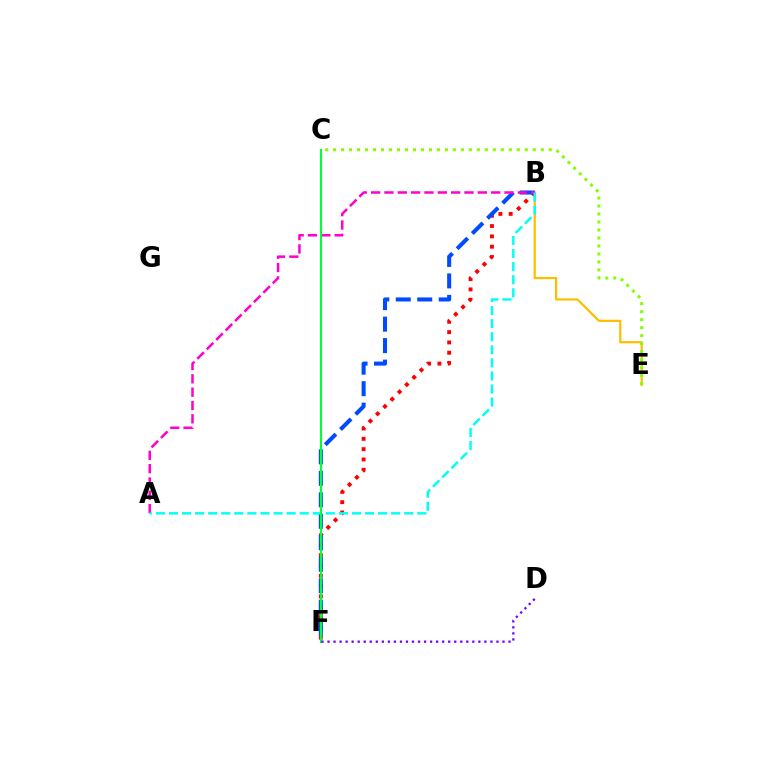{('B', 'E'): [{'color': '#ffbd00', 'line_style': 'solid', 'thickness': 1.58}], ('B', 'F'): [{'color': '#ff0000', 'line_style': 'dotted', 'thickness': 2.8}, {'color': '#004bff', 'line_style': 'dashed', 'thickness': 2.92}], ('C', 'E'): [{'color': '#84ff00', 'line_style': 'dotted', 'thickness': 2.17}], ('A', 'B'): [{'color': '#ff00cf', 'line_style': 'dashed', 'thickness': 1.81}, {'color': '#00fff6', 'line_style': 'dashed', 'thickness': 1.78}], ('C', 'F'): [{'color': '#00ff39', 'line_style': 'solid', 'thickness': 1.52}], ('D', 'F'): [{'color': '#7200ff', 'line_style': 'dotted', 'thickness': 1.64}]}